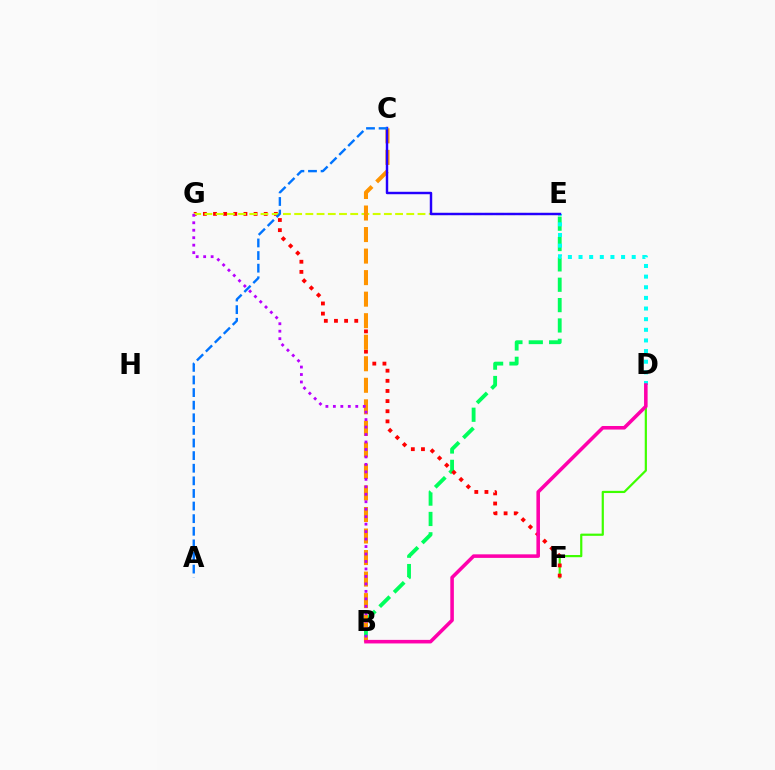{('D', 'F'): [{'color': '#3dff00', 'line_style': 'solid', 'thickness': 1.58}], ('B', 'E'): [{'color': '#00ff5c', 'line_style': 'dashed', 'thickness': 2.77}], ('F', 'G'): [{'color': '#ff0000', 'line_style': 'dotted', 'thickness': 2.75}], ('E', 'G'): [{'color': '#d1ff00', 'line_style': 'dashed', 'thickness': 1.52}], ('B', 'C'): [{'color': '#ff9400', 'line_style': 'dashed', 'thickness': 2.93}], ('D', 'E'): [{'color': '#00fff6', 'line_style': 'dotted', 'thickness': 2.89}], ('C', 'E'): [{'color': '#2500ff', 'line_style': 'solid', 'thickness': 1.76}], ('B', 'G'): [{'color': '#b900ff', 'line_style': 'dotted', 'thickness': 2.03}], ('B', 'D'): [{'color': '#ff00ac', 'line_style': 'solid', 'thickness': 2.56}], ('A', 'C'): [{'color': '#0074ff', 'line_style': 'dashed', 'thickness': 1.71}]}